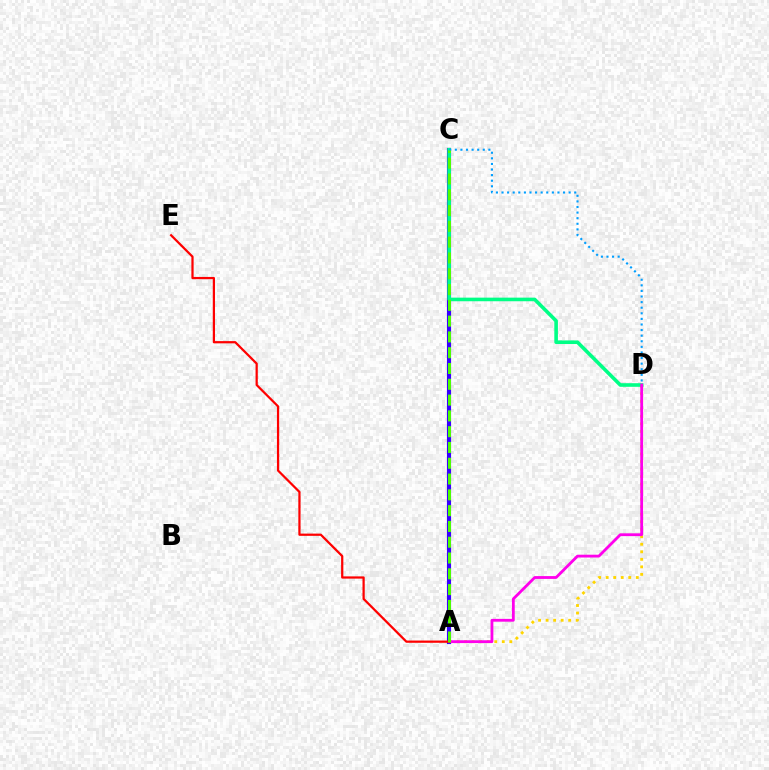{('A', 'D'): [{'color': '#ffd500', 'line_style': 'dotted', 'thickness': 2.04}, {'color': '#ff00ed', 'line_style': 'solid', 'thickness': 2.02}], ('A', 'C'): [{'color': '#3700ff', 'line_style': 'solid', 'thickness': 2.97}, {'color': '#4fff00', 'line_style': 'dashed', 'thickness': 2.15}], ('C', 'D'): [{'color': '#00ff86', 'line_style': 'solid', 'thickness': 2.6}, {'color': '#009eff', 'line_style': 'dotted', 'thickness': 1.52}], ('A', 'E'): [{'color': '#ff0000', 'line_style': 'solid', 'thickness': 1.61}]}